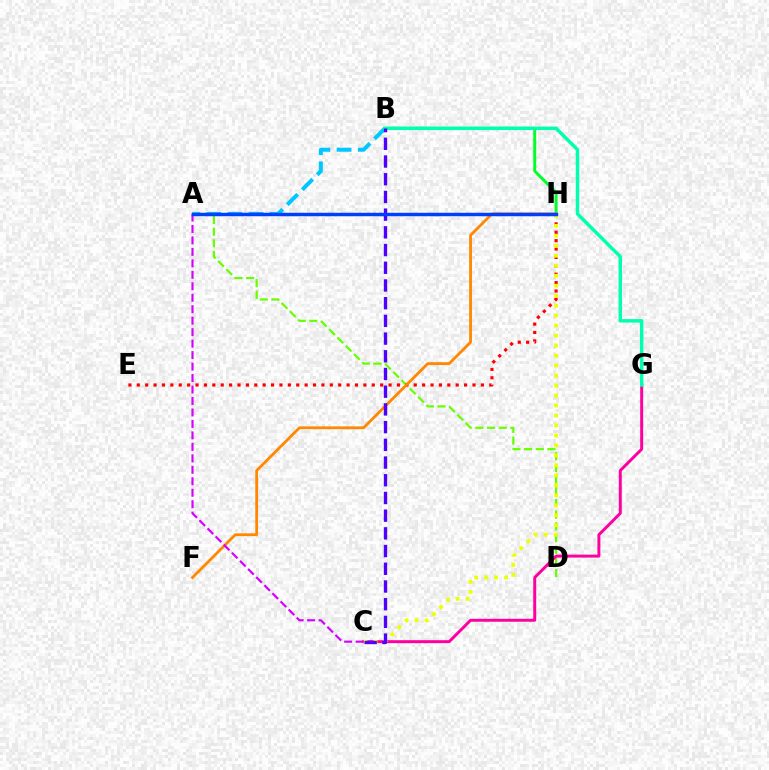{('A', 'B'): [{'color': '#00c7ff', 'line_style': 'dashed', 'thickness': 2.88}], ('A', 'D'): [{'color': '#66ff00', 'line_style': 'dashed', 'thickness': 1.59}], ('E', 'H'): [{'color': '#ff0000', 'line_style': 'dotted', 'thickness': 2.28}], ('B', 'H'): [{'color': '#00ff27', 'line_style': 'solid', 'thickness': 2.12}], ('C', 'G'): [{'color': '#ff00a0', 'line_style': 'solid', 'thickness': 2.13}], ('C', 'H'): [{'color': '#eeff00', 'line_style': 'dotted', 'thickness': 2.71}], ('F', 'H'): [{'color': '#ff8800', 'line_style': 'solid', 'thickness': 2.02}], ('B', 'G'): [{'color': '#00ffaf', 'line_style': 'solid', 'thickness': 2.48}], ('B', 'C'): [{'color': '#4f00ff', 'line_style': 'dashed', 'thickness': 2.41}], ('A', 'C'): [{'color': '#d600ff', 'line_style': 'dashed', 'thickness': 1.56}], ('A', 'H'): [{'color': '#003fff', 'line_style': 'solid', 'thickness': 2.49}]}